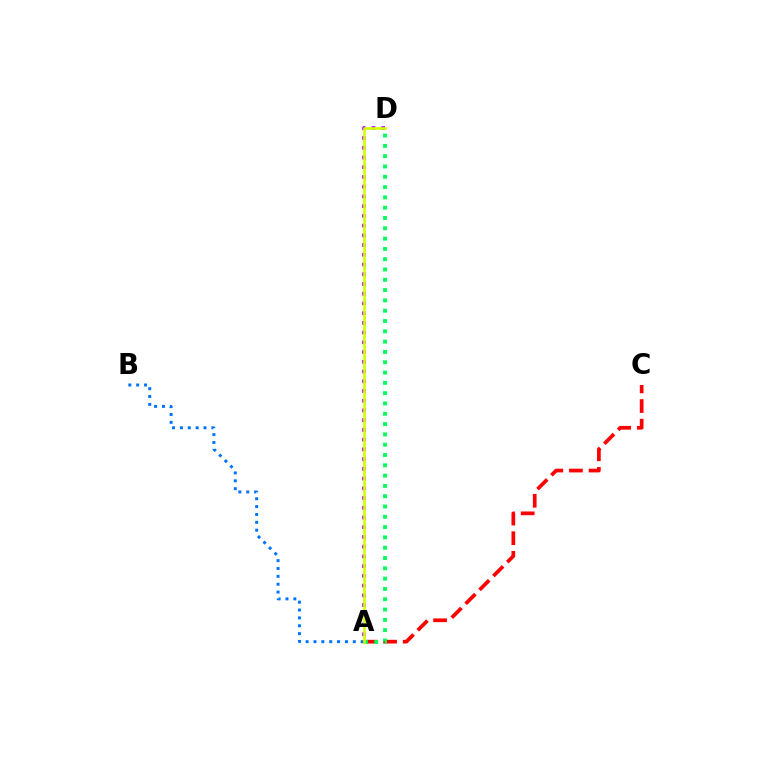{('A', 'C'): [{'color': '#ff0000', 'line_style': 'dashed', 'thickness': 2.67}], ('A', 'D'): [{'color': '#00ff5c', 'line_style': 'dotted', 'thickness': 2.8}, {'color': '#b900ff', 'line_style': 'dotted', 'thickness': 2.64}, {'color': '#d1ff00', 'line_style': 'solid', 'thickness': 1.87}], ('A', 'B'): [{'color': '#0074ff', 'line_style': 'dotted', 'thickness': 2.14}]}